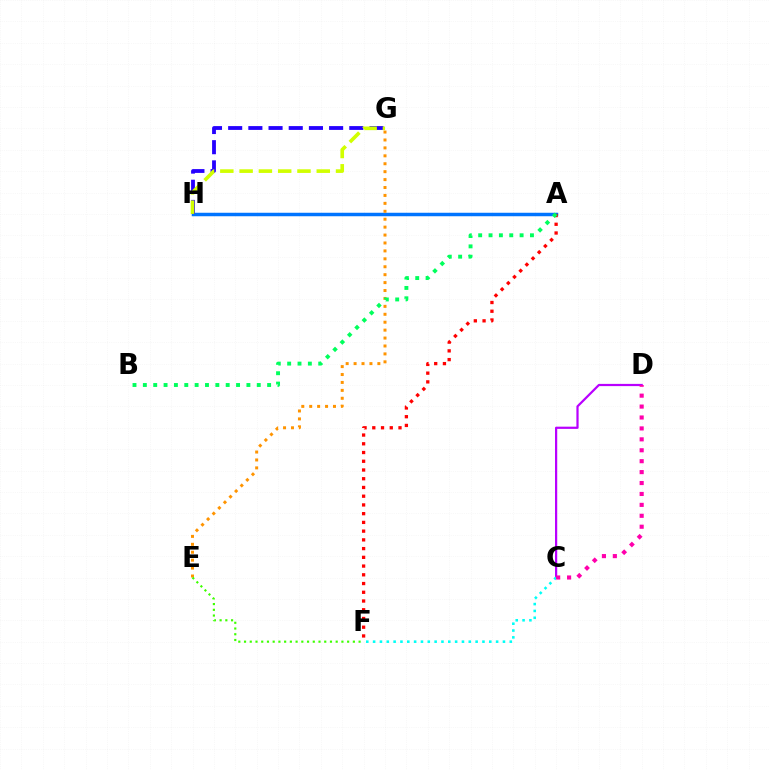{('A', 'H'): [{'color': '#0074ff', 'line_style': 'solid', 'thickness': 2.51}], ('E', 'G'): [{'color': '#ff9400', 'line_style': 'dotted', 'thickness': 2.15}], ('E', 'F'): [{'color': '#3dff00', 'line_style': 'dotted', 'thickness': 1.56}], ('A', 'F'): [{'color': '#ff0000', 'line_style': 'dotted', 'thickness': 2.37}], ('G', 'H'): [{'color': '#2500ff', 'line_style': 'dashed', 'thickness': 2.74}, {'color': '#d1ff00', 'line_style': 'dashed', 'thickness': 2.62}], ('A', 'B'): [{'color': '#00ff5c', 'line_style': 'dotted', 'thickness': 2.81}], ('C', 'D'): [{'color': '#b900ff', 'line_style': 'solid', 'thickness': 1.6}, {'color': '#ff00ac', 'line_style': 'dotted', 'thickness': 2.97}], ('C', 'F'): [{'color': '#00fff6', 'line_style': 'dotted', 'thickness': 1.86}]}